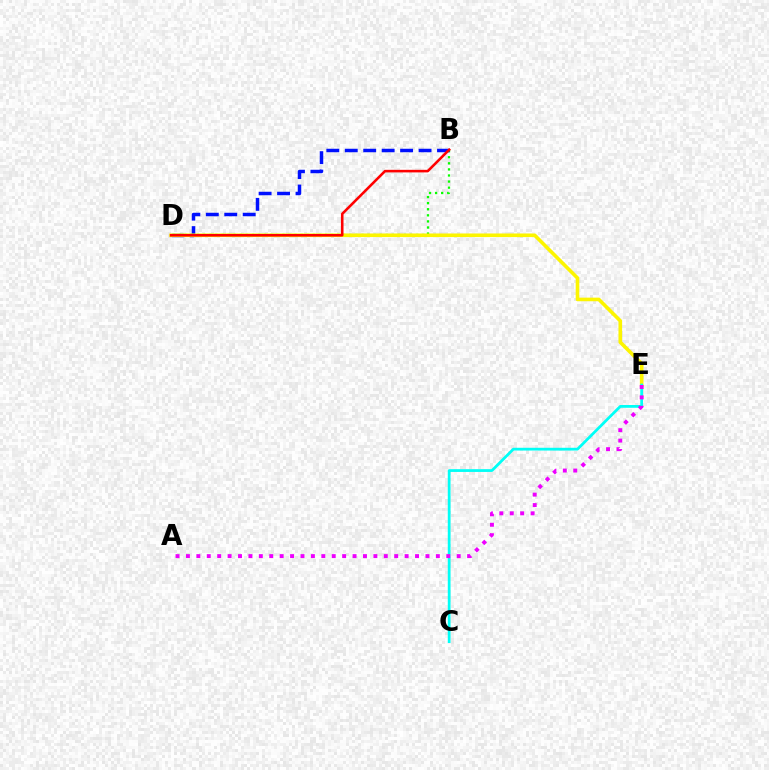{('B', 'D'): [{'color': '#08ff00', 'line_style': 'dotted', 'thickness': 1.65}, {'color': '#0010ff', 'line_style': 'dashed', 'thickness': 2.51}, {'color': '#ff0000', 'line_style': 'solid', 'thickness': 1.86}], ('D', 'E'): [{'color': '#fcf500', 'line_style': 'solid', 'thickness': 2.6}], ('C', 'E'): [{'color': '#00fff6', 'line_style': 'solid', 'thickness': 1.99}], ('A', 'E'): [{'color': '#ee00ff', 'line_style': 'dotted', 'thickness': 2.83}]}